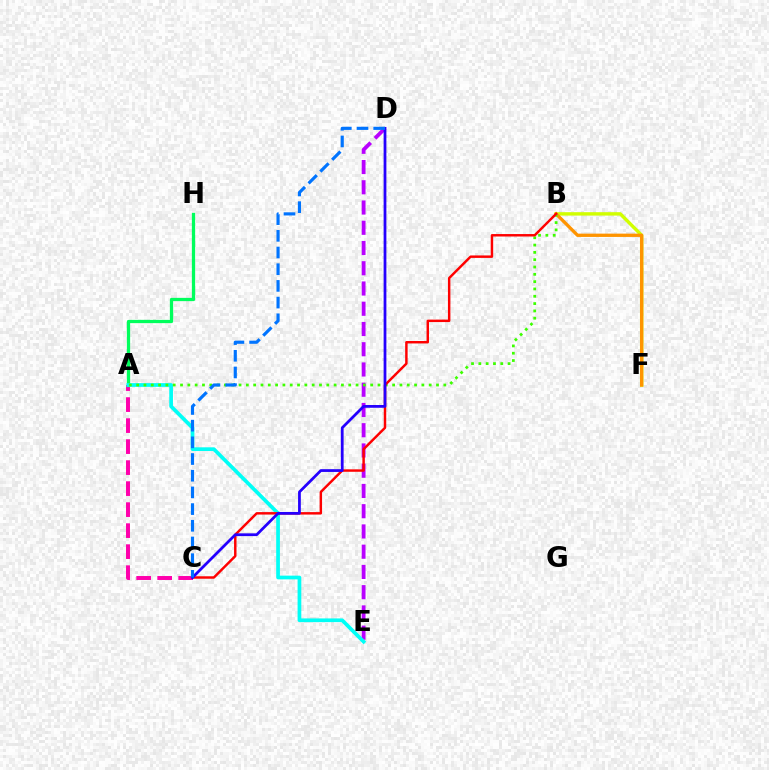{('A', 'C'): [{'color': '#ff00ac', 'line_style': 'dashed', 'thickness': 2.85}], ('A', 'H'): [{'color': '#00ff5c', 'line_style': 'solid', 'thickness': 2.35}], ('D', 'E'): [{'color': '#b900ff', 'line_style': 'dashed', 'thickness': 2.75}], ('B', 'F'): [{'color': '#d1ff00', 'line_style': 'solid', 'thickness': 2.46}, {'color': '#ff9400', 'line_style': 'solid', 'thickness': 2.38}], ('A', 'E'): [{'color': '#00fff6', 'line_style': 'solid', 'thickness': 2.67}], ('A', 'B'): [{'color': '#3dff00', 'line_style': 'dotted', 'thickness': 1.99}], ('B', 'C'): [{'color': '#ff0000', 'line_style': 'solid', 'thickness': 1.77}], ('C', 'D'): [{'color': '#2500ff', 'line_style': 'solid', 'thickness': 1.99}, {'color': '#0074ff', 'line_style': 'dashed', 'thickness': 2.27}]}